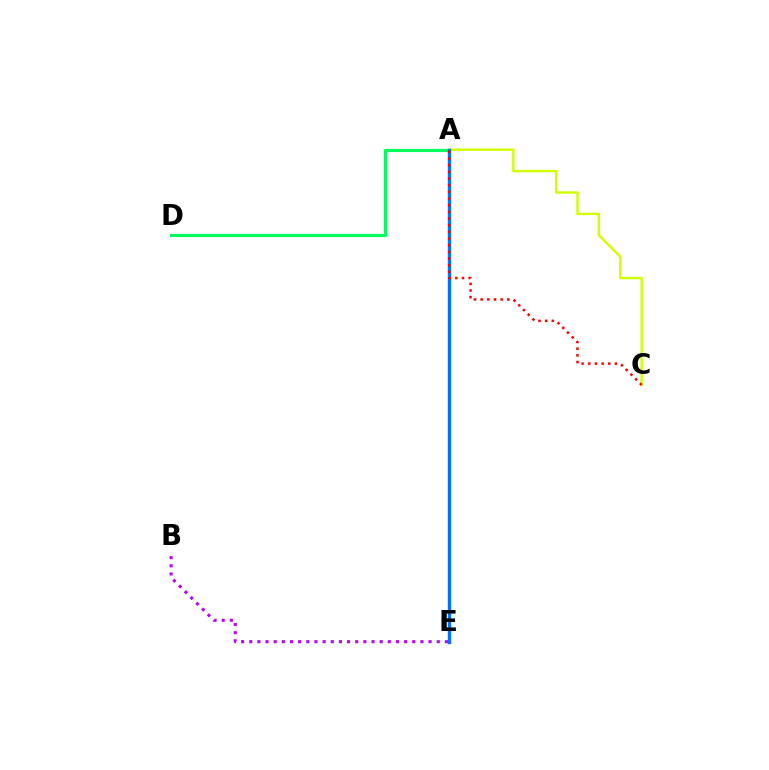{('A', 'C'): [{'color': '#d1ff00', 'line_style': 'solid', 'thickness': 1.74}, {'color': '#ff0000', 'line_style': 'dotted', 'thickness': 1.81}], ('A', 'D'): [{'color': '#00ff5c', 'line_style': 'solid', 'thickness': 2.26}], ('A', 'E'): [{'color': '#0074ff', 'line_style': 'solid', 'thickness': 2.43}], ('B', 'E'): [{'color': '#b900ff', 'line_style': 'dotted', 'thickness': 2.21}]}